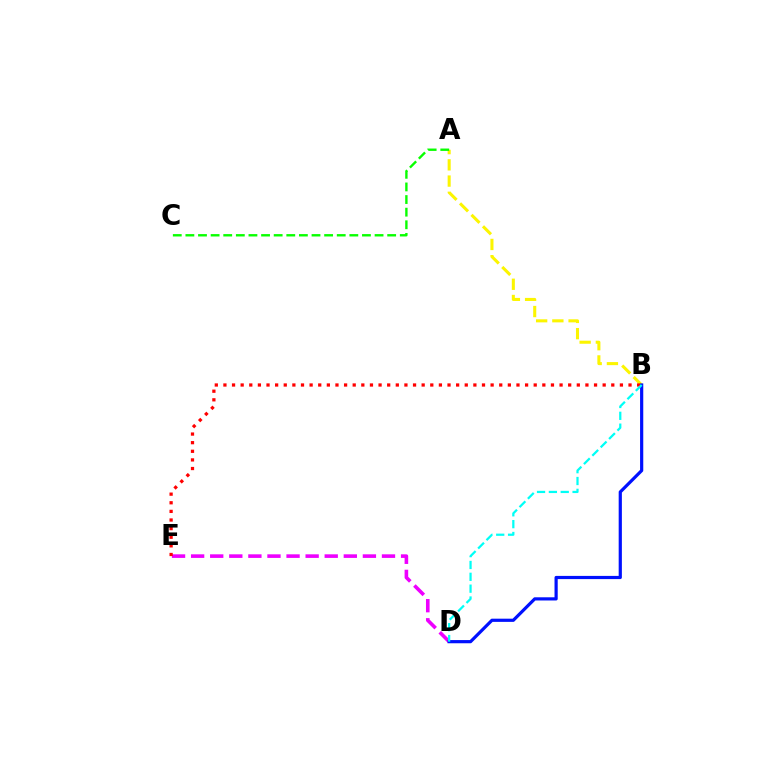{('A', 'B'): [{'color': '#fcf500', 'line_style': 'dashed', 'thickness': 2.2}], ('D', 'E'): [{'color': '#ee00ff', 'line_style': 'dashed', 'thickness': 2.59}], ('A', 'C'): [{'color': '#08ff00', 'line_style': 'dashed', 'thickness': 1.71}], ('B', 'E'): [{'color': '#ff0000', 'line_style': 'dotted', 'thickness': 2.34}], ('B', 'D'): [{'color': '#0010ff', 'line_style': 'solid', 'thickness': 2.3}, {'color': '#00fff6', 'line_style': 'dashed', 'thickness': 1.61}]}